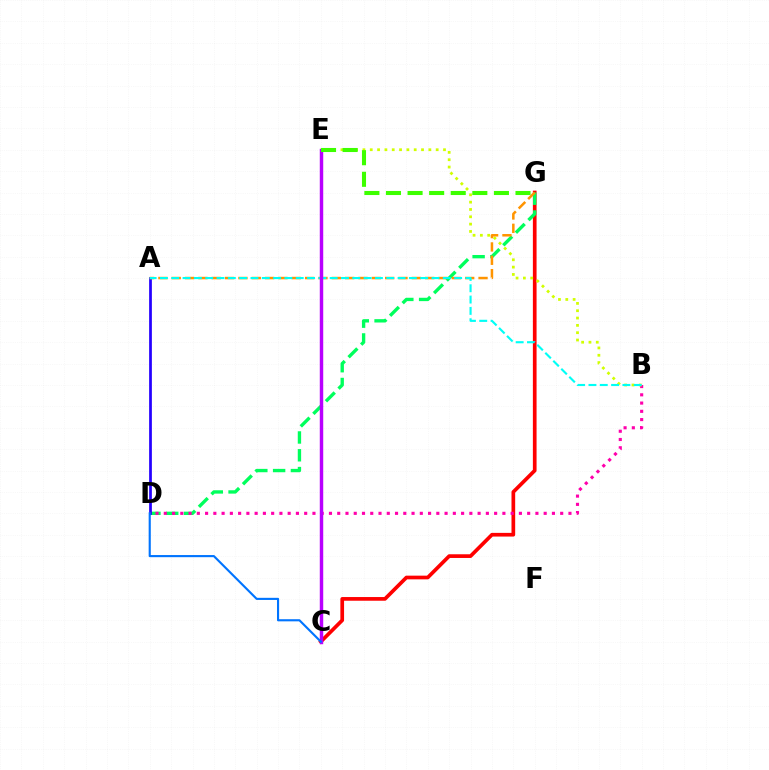{('C', 'G'): [{'color': '#ff0000', 'line_style': 'solid', 'thickness': 2.66}], ('D', 'G'): [{'color': '#00ff5c', 'line_style': 'dashed', 'thickness': 2.42}], ('A', 'D'): [{'color': '#2500ff', 'line_style': 'solid', 'thickness': 1.97}], ('B', 'D'): [{'color': '#ff00ac', 'line_style': 'dotted', 'thickness': 2.24}], ('B', 'E'): [{'color': '#d1ff00', 'line_style': 'dotted', 'thickness': 1.99}], ('A', 'G'): [{'color': '#ff9400', 'line_style': 'dashed', 'thickness': 1.81}], ('A', 'B'): [{'color': '#00fff6', 'line_style': 'dashed', 'thickness': 1.54}], ('C', 'E'): [{'color': '#b900ff', 'line_style': 'solid', 'thickness': 2.48}], ('C', 'D'): [{'color': '#0074ff', 'line_style': 'solid', 'thickness': 1.53}], ('E', 'G'): [{'color': '#3dff00', 'line_style': 'dashed', 'thickness': 2.93}]}